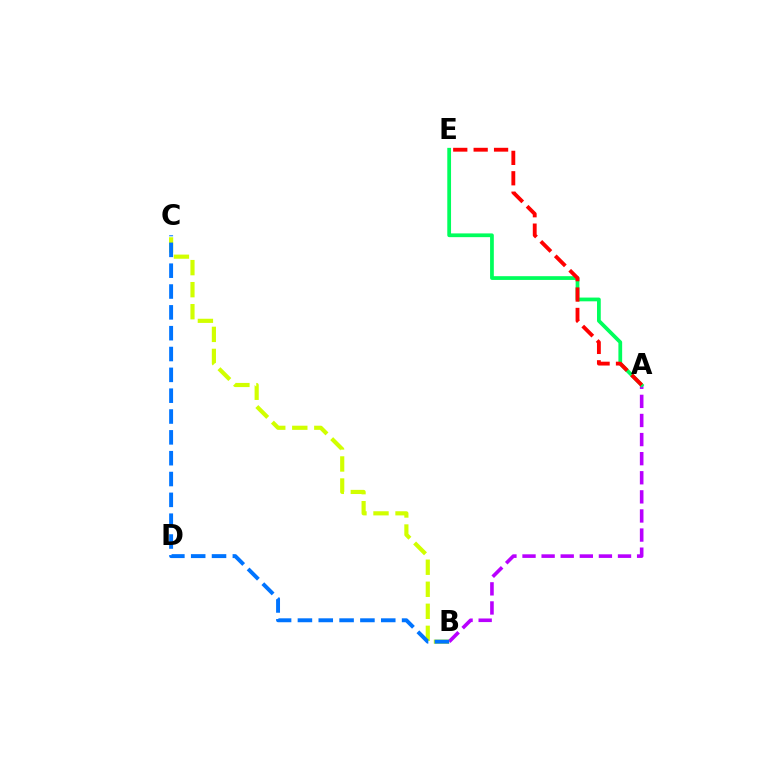{('A', 'B'): [{'color': '#b900ff', 'line_style': 'dashed', 'thickness': 2.59}], ('A', 'E'): [{'color': '#00ff5c', 'line_style': 'solid', 'thickness': 2.7}, {'color': '#ff0000', 'line_style': 'dashed', 'thickness': 2.77}], ('B', 'C'): [{'color': '#d1ff00', 'line_style': 'dashed', 'thickness': 2.99}, {'color': '#0074ff', 'line_style': 'dashed', 'thickness': 2.83}]}